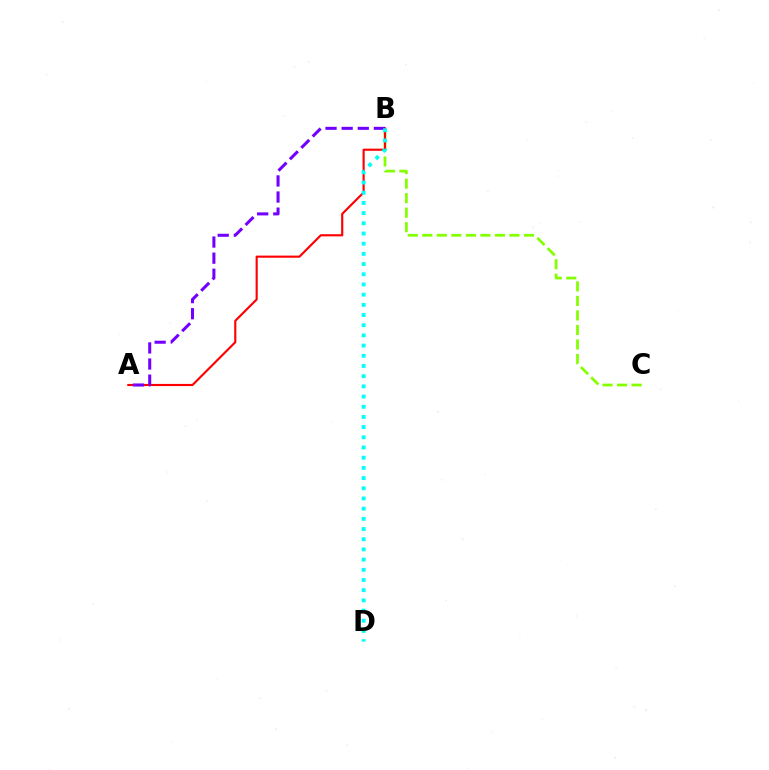{('B', 'C'): [{'color': '#84ff00', 'line_style': 'dashed', 'thickness': 1.97}], ('A', 'B'): [{'color': '#ff0000', 'line_style': 'solid', 'thickness': 1.54}, {'color': '#7200ff', 'line_style': 'dashed', 'thickness': 2.19}], ('B', 'D'): [{'color': '#00fff6', 'line_style': 'dotted', 'thickness': 2.77}]}